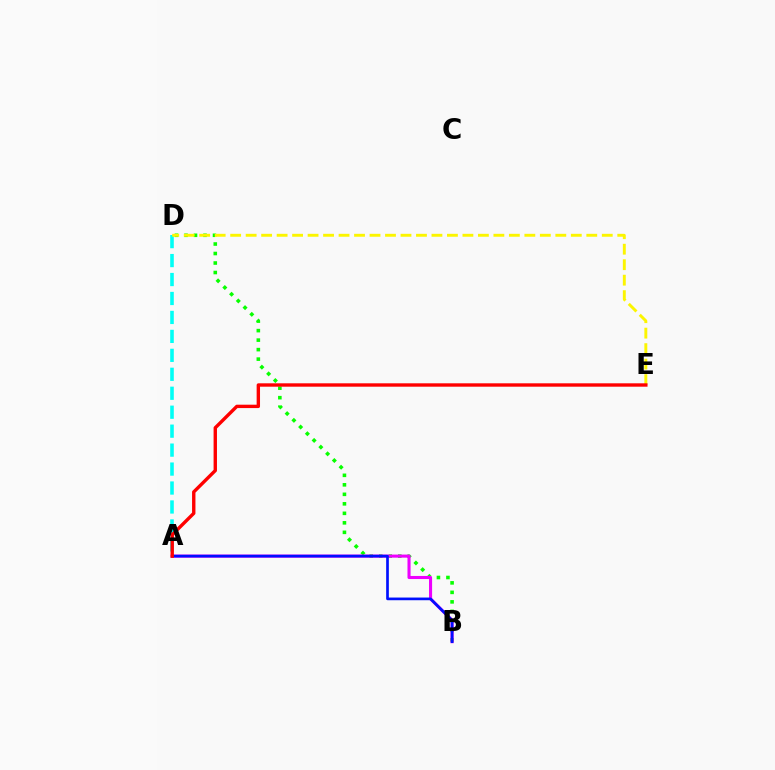{('B', 'D'): [{'color': '#08ff00', 'line_style': 'dotted', 'thickness': 2.58}], ('A', 'B'): [{'color': '#ee00ff', 'line_style': 'solid', 'thickness': 2.22}, {'color': '#0010ff', 'line_style': 'solid', 'thickness': 1.93}], ('A', 'D'): [{'color': '#00fff6', 'line_style': 'dashed', 'thickness': 2.58}], ('D', 'E'): [{'color': '#fcf500', 'line_style': 'dashed', 'thickness': 2.1}], ('A', 'E'): [{'color': '#ff0000', 'line_style': 'solid', 'thickness': 2.43}]}